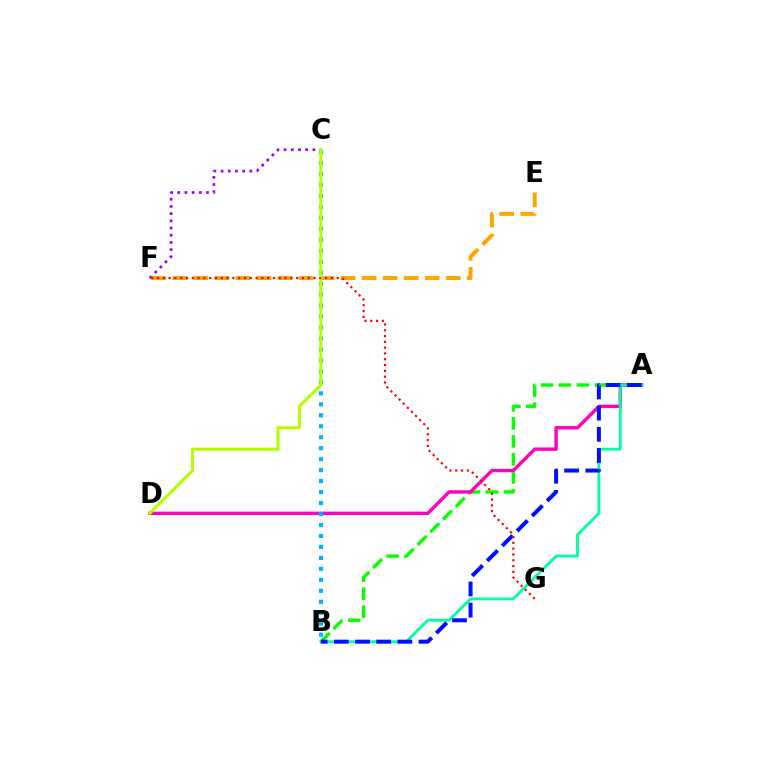{('C', 'F'): [{'color': '#9b00ff', 'line_style': 'dotted', 'thickness': 1.95}], ('A', 'B'): [{'color': '#08ff00', 'line_style': 'dashed', 'thickness': 2.44}, {'color': '#00ff9d', 'line_style': 'solid', 'thickness': 2.0}, {'color': '#0010ff', 'line_style': 'dashed', 'thickness': 2.88}], ('A', 'D'): [{'color': '#ff00bd', 'line_style': 'solid', 'thickness': 2.43}], ('B', 'C'): [{'color': '#00b5ff', 'line_style': 'dotted', 'thickness': 2.98}], ('E', 'F'): [{'color': '#ffa500', 'line_style': 'dashed', 'thickness': 2.86}], ('C', 'D'): [{'color': '#b3ff00', 'line_style': 'solid', 'thickness': 2.21}], ('F', 'G'): [{'color': '#ff0000', 'line_style': 'dotted', 'thickness': 1.58}]}